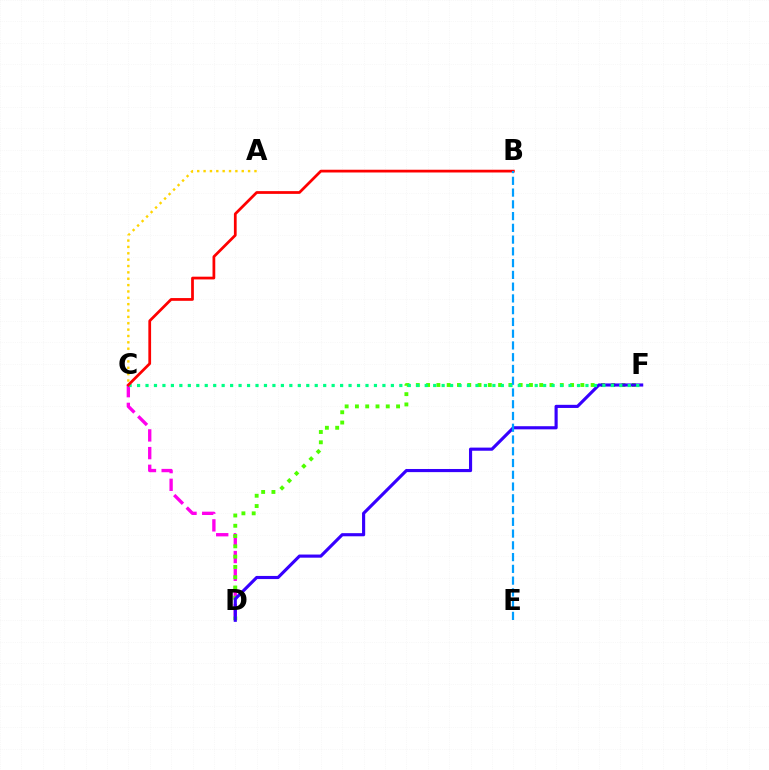{('C', 'D'): [{'color': '#ff00ed', 'line_style': 'dashed', 'thickness': 2.4}], ('D', 'F'): [{'color': '#4fff00', 'line_style': 'dotted', 'thickness': 2.79}, {'color': '#3700ff', 'line_style': 'solid', 'thickness': 2.26}], ('C', 'F'): [{'color': '#00ff86', 'line_style': 'dotted', 'thickness': 2.3}], ('B', 'C'): [{'color': '#ff0000', 'line_style': 'solid', 'thickness': 1.98}], ('B', 'E'): [{'color': '#009eff', 'line_style': 'dashed', 'thickness': 1.6}], ('A', 'C'): [{'color': '#ffd500', 'line_style': 'dotted', 'thickness': 1.73}]}